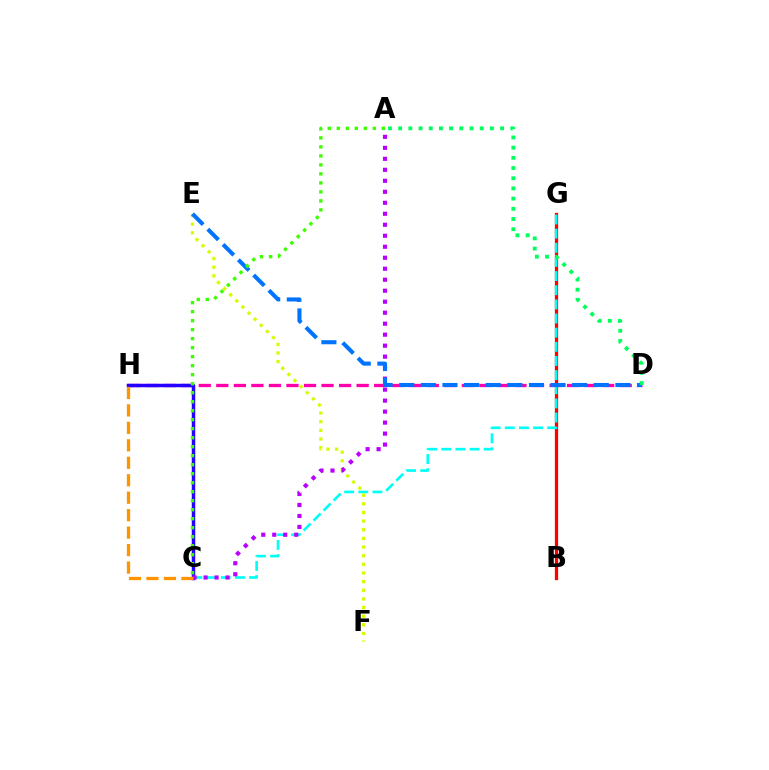{('B', 'G'): [{'color': '#ff0000', 'line_style': 'solid', 'thickness': 2.35}], ('D', 'H'): [{'color': '#ff00ac', 'line_style': 'dashed', 'thickness': 2.38}], ('C', 'G'): [{'color': '#00fff6', 'line_style': 'dashed', 'thickness': 1.92}], ('C', 'H'): [{'color': '#2500ff', 'line_style': 'solid', 'thickness': 2.5}, {'color': '#ff9400', 'line_style': 'dashed', 'thickness': 2.37}], ('E', 'F'): [{'color': '#d1ff00', 'line_style': 'dotted', 'thickness': 2.35}], ('A', 'C'): [{'color': '#b900ff', 'line_style': 'dotted', 'thickness': 2.99}, {'color': '#3dff00', 'line_style': 'dotted', 'thickness': 2.45}], ('D', 'E'): [{'color': '#0074ff', 'line_style': 'dashed', 'thickness': 2.94}], ('A', 'D'): [{'color': '#00ff5c', 'line_style': 'dotted', 'thickness': 2.77}]}